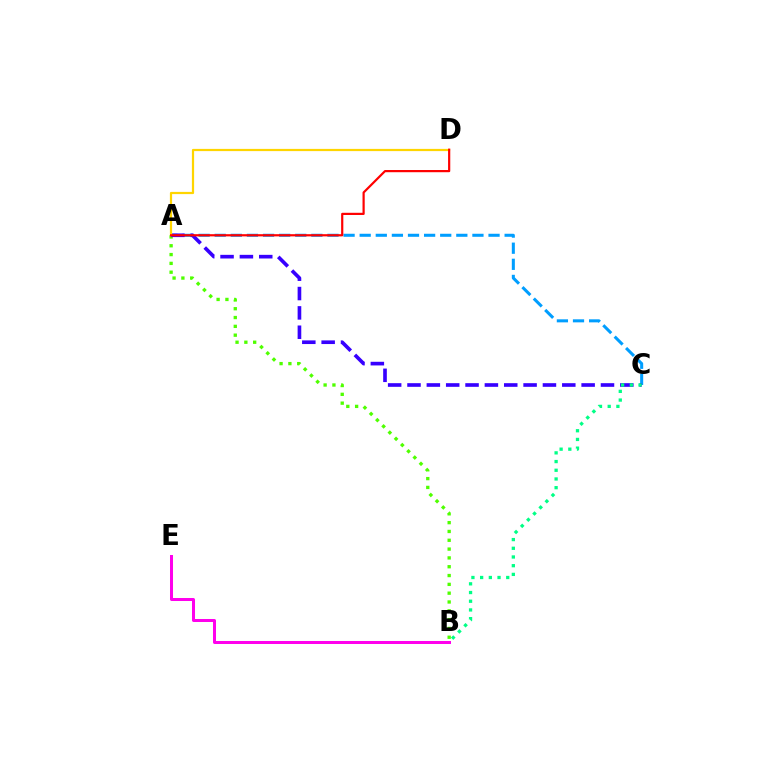{('B', 'E'): [{'color': '#ff00ed', 'line_style': 'solid', 'thickness': 2.16}], ('A', 'B'): [{'color': '#4fff00', 'line_style': 'dotted', 'thickness': 2.4}], ('A', 'C'): [{'color': '#009eff', 'line_style': 'dashed', 'thickness': 2.19}, {'color': '#3700ff', 'line_style': 'dashed', 'thickness': 2.63}], ('B', 'C'): [{'color': '#00ff86', 'line_style': 'dotted', 'thickness': 2.36}], ('A', 'D'): [{'color': '#ffd500', 'line_style': 'solid', 'thickness': 1.6}, {'color': '#ff0000', 'line_style': 'solid', 'thickness': 1.58}]}